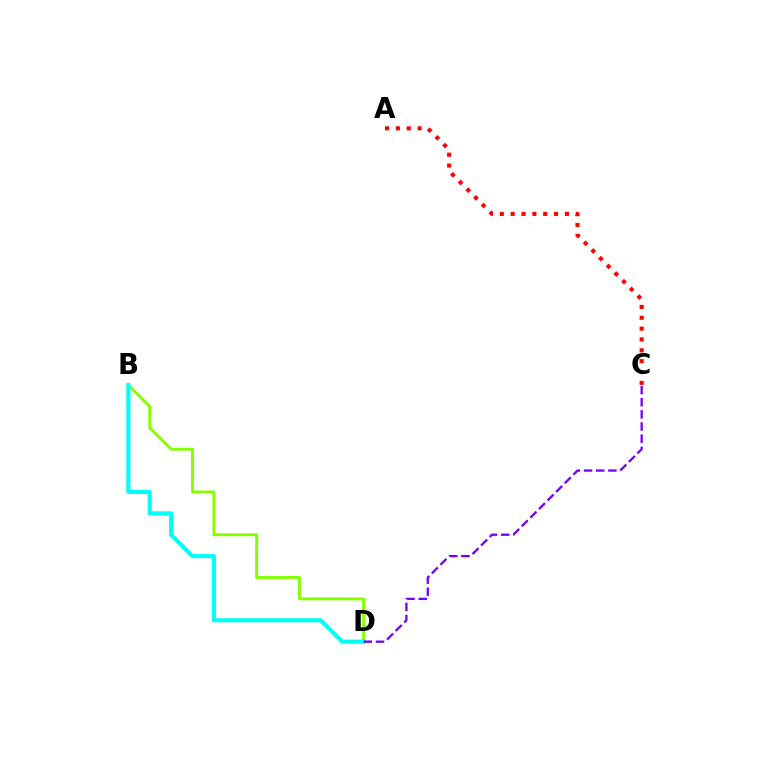{('A', 'C'): [{'color': '#ff0000', 'line_style': 'dotted', 'thickness': 2.95}], ('B', 'D'): [{'color': '#84ff00', 'line_style': 'solid', 'thickness': 2.09}, {'color': '#00fff6', 'line_style': 'solid', 'thickness': 2.96}], ('C', 'D'): [{'color': '#7200ff', 'line_style': 'dashed', 'thickness': 1.65}]}